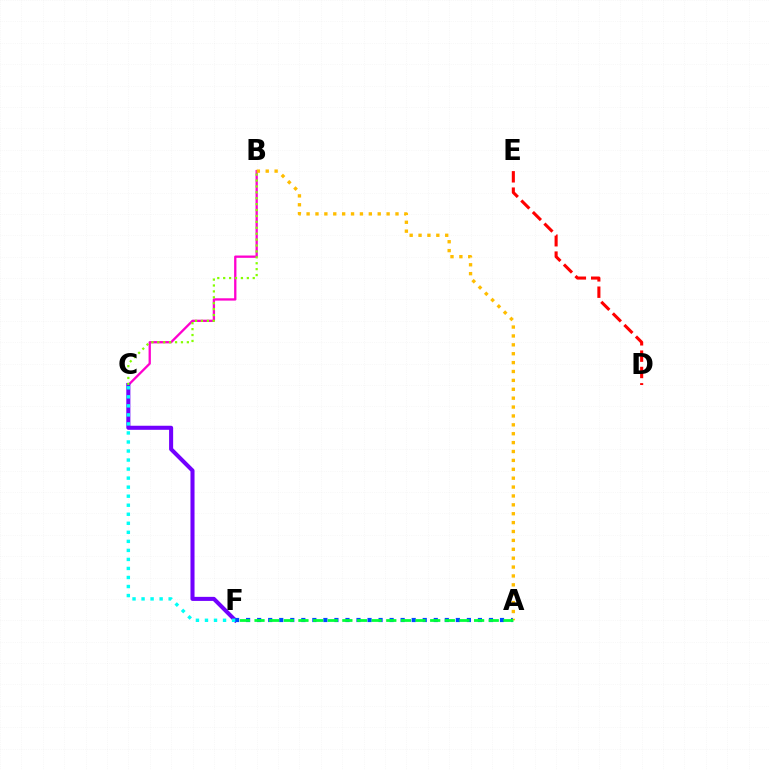{('B', 'C'): [{'color': '#ff00cf', 'line_style': 'solid', 'thickness': 1.66}, {'color': '#84ff00', 'line_style': 'dotted', 'thickness': 1.61}], ('C', 'F'): [{'color': '#7200ff', 'line_style': 'solid', 'thickness': 2.92}, {'color': '#00fff6', 'line_style': 'dotted', 'thickness': 2.45}], ('D', 'E'): [{'color': '#ff0000', 'line_style': 'dashed', 'thickness': 2.22}], ('A', 'F'): [{'color': '#004bff', 'line_style': 'dotted', 'thickness': 3.0}, {'color': '#00ff39', 'line_style': 'dashed', 'thickness': 1.99}], ('A', 'B'): [{'color': '#ffbd00', 'line_style': 'dotted', 'thickness': 2.42}]}